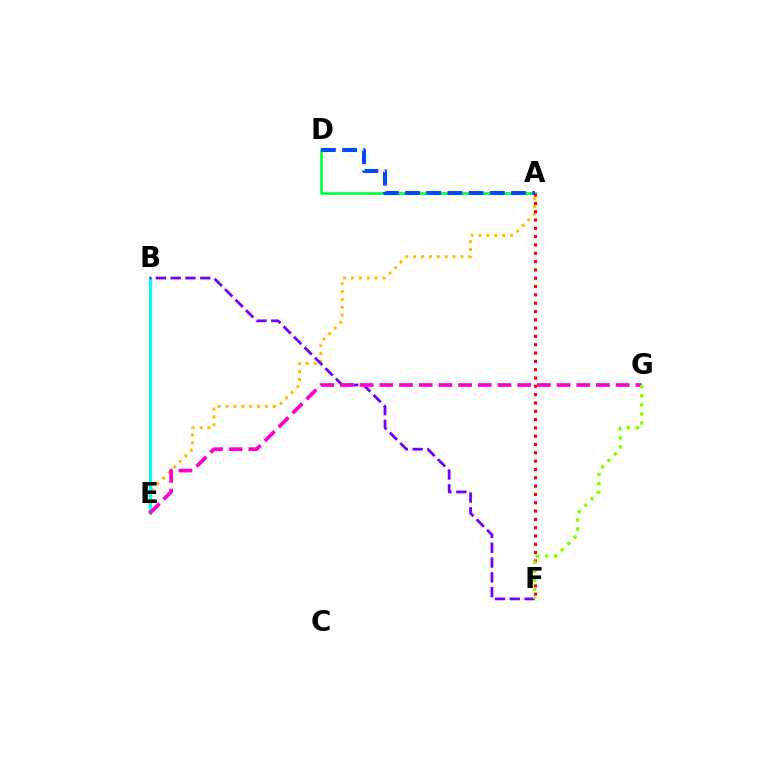{('A', 'E'): [{'color': '#ffbd00', 'line_style': 'dotted', 'thickness': 2.14}], ('B', 'E'): [{'color': '#00fff6', 'line_style': 'solid', 'thickness': 2.23}], ('B', 'F'): [{'color': '#7200ff', 'line_style': 'dashed', 'thickness': 2.01}], ('A', 'D'): [{'color': '#00ff39', 'line_style': 'solid', 'thickness': 1.9}, {'color': '#004bff', 'line_style': 'dashed', 'thickness': 2.88}], ('A', 'F'): [{'color': '#ff0000', 'line_style': 'dotted', 'thickness': 2.26}], ('E', 'G'): [{'color': '#ff00cf', 'line_style': 'dashed', 'thickness': 2.68}], ('F', 'G'): [{'color': '#84ff00', 'line_style': 'dotted', 'thickness': 2.47}]}